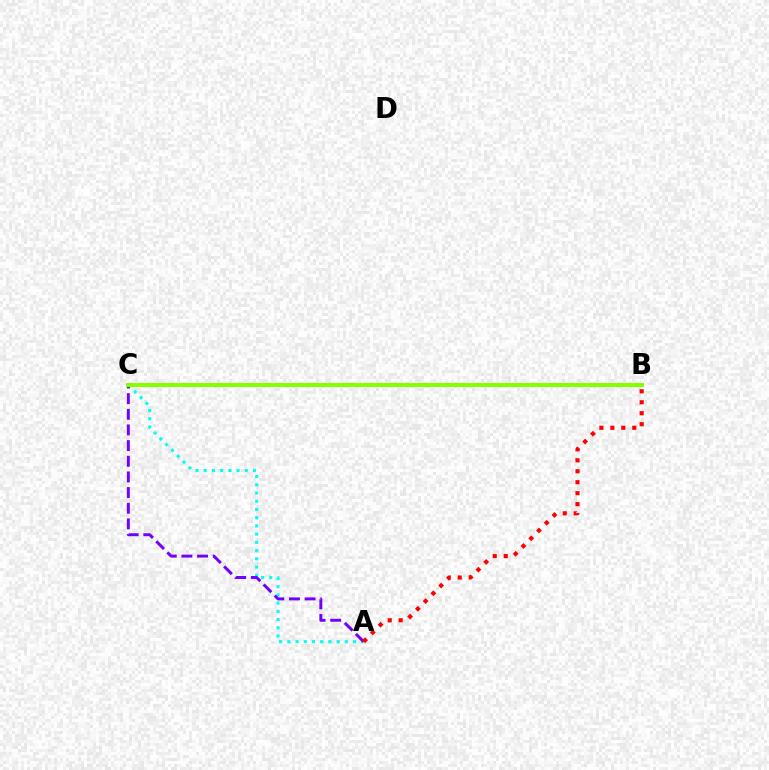{('A', 'C'): [{'color': '#00fff6', 'line_style': 'dotted', 'thickness': 2.23}, {'color': '#7200ff', 'line_style': 'dashed', 'thickness': 2.13}], ('A', 'B'): [{'color': '#ff0000', 'line_style': 'dotted', 'thickness': 2.98}], ('B', 'C'): [{'color': '#84ff00', 'line_style': 'solid', 'thickness': 2.87}]}